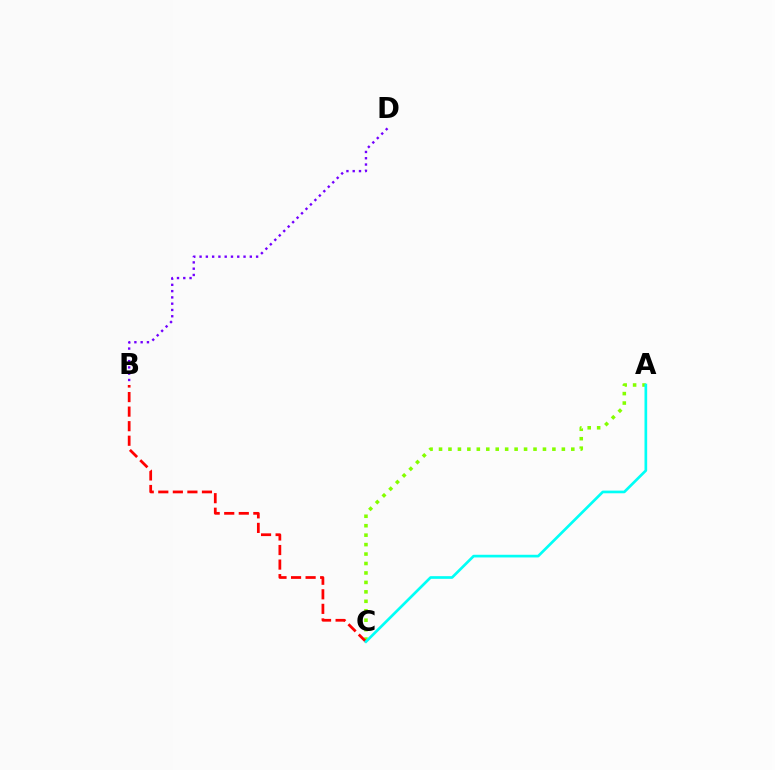{('A', 'C'): [{'color': '#84ff00', 'line_style': 'dotted', 'thickness': 2.57}, {'color': '#00fff6', 'line_style': 'solid', 'thickness': 1.93}], ('B', 'D'): [{'color': '#7200ff', 'line_style': 'dotted', 'thickness': 1.71}], ('B', 'C'): [{'color': '#ff0000', 'line_style': 'dashed', 'thickness': 1.98}]}